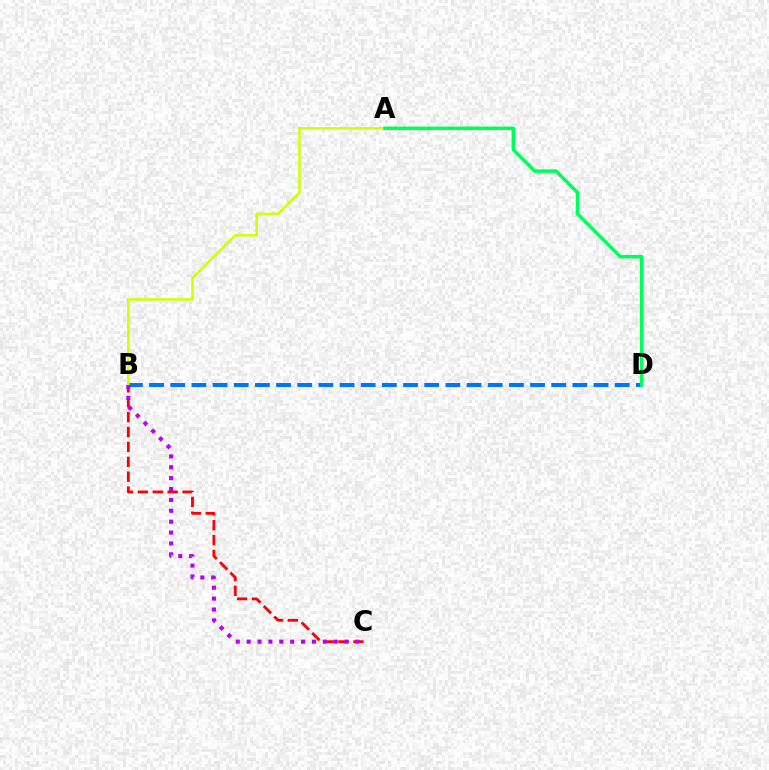{('B', 'C'): [{'color': '#ff0000', 'line_style': 'dashed', 'thickness': 2.02}, {'color': '#b900ff', 'line_style': 'dotted', 'thickness': 2.96}], ('B', 'D'): [{'color': '#0074ff', 'line_style': 'dashed', 'thickness': 2.88}], ('A', 'B'): [{'color': '#d1ff00', 'line_style': 'solid', 'thickness': 1.77}], ('A', 'D'): [{'color': '#00ff5c', 'line_style': 'solid', 'thickness': 2.54}]}